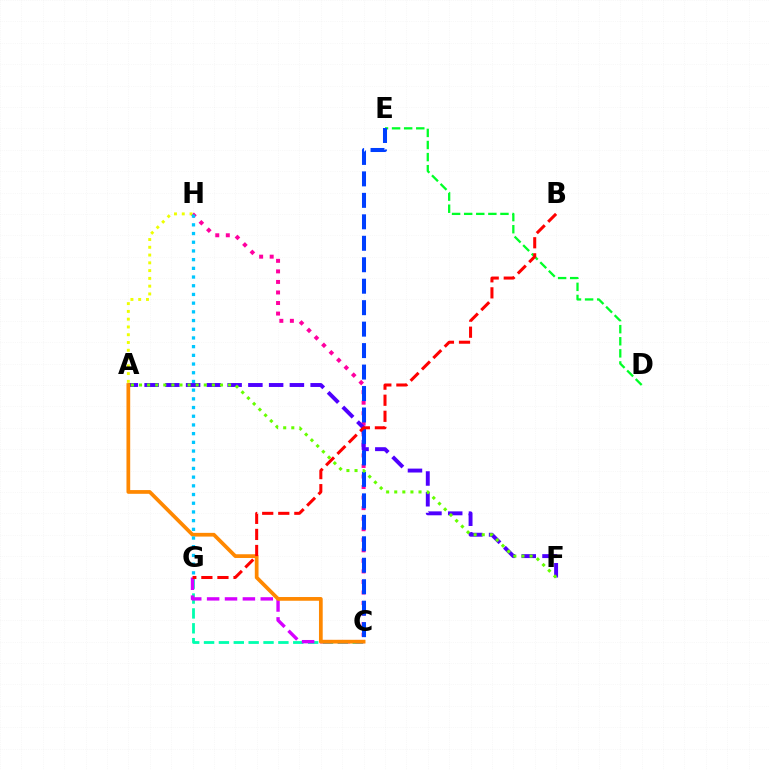{('C', 'H'): [{'color': '#ff00a0', 'line_style': 'dotted', 'thickness': 2.87}], ('A', 'F'): [{'color': '#4f00ff', 'line_style': 'dashed', 'thickness': 2.82}, {'color': '#66ff00', 'line_style': 'dotted', 'thickness': 2.2}], ('D', 'E'): [{'color': '#00ff27', 'line_style': 'dashed', 'thickness': 1.64}], ('A', 'H'): [{'color': '#eeff00', 'line_style': 'dotted', 'thickness': 2.11}], ('C', 'G'): [{'color': '#00ffaf', 'line_style': 'dashed', 'thickness': 2.02}, {'color': '#d600ff', 'line_style': 'dashed', 'thickness': 2.43}], ('C', 'E'): [{'color': '#003fff', 'line_style': 'dashed', 'thickness': 2.92}], ('A', 'C'): [{'color': '#ff8800', 'line_style': 'solid', 'thickness': 2.69}], ('B', 'G'): [{'color': '#ff0000', 'line_style': 'dashed', 'thickness': 2.18}], ('G', 'H'): [{'color': '#00c7ff', 'line_style': 'dotted', 'thickness': 2.36}]}